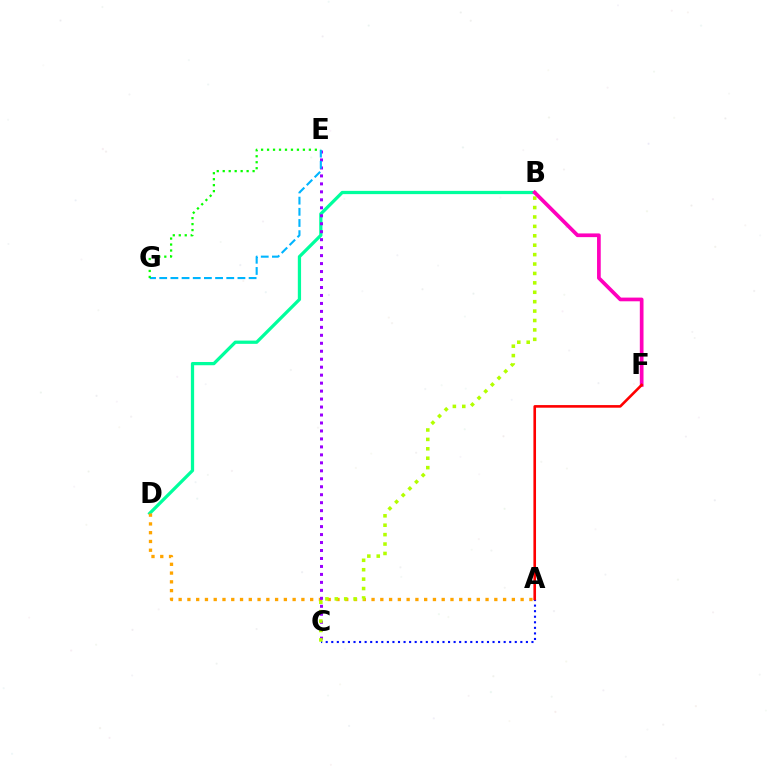{('B', 'D'): [{'color': '#00ff9d', 'line_style': 'solid', 'thickness': 2.34}], ('A', 'D'): [{'color': '#ffa500', 'line_style': 'dotted', 'thickness': 2.38}], ('A', 'C'): [{'color': '#0010ff', 'line_style': 'dotted', 'thickness': 1.51}], ('C', 'E'): [{'color': '#9b00ff', 'line_style': 'dotted', 'thickness': 2.17}], ('B', 'C'): [{'color': '#b3ff00', 'line_style': 'dotted', 'thickness': 2.56}], ('B', 'F'): [{'color': '#ff00bd', 'line_style': 'solid', 'thickness': 2.66}], ('A', 'F'): [{'color': '#ff0000', 'line_style': 'solid', 'thickness': 1.88}], ('E', 'G'): [{'color': '#00b5ff', 'line_style': 'dashed', 'thickness': 1.52}, {'color': '#08ff00', 'line_style': 'dotted', 'thickness': 1.62}]}